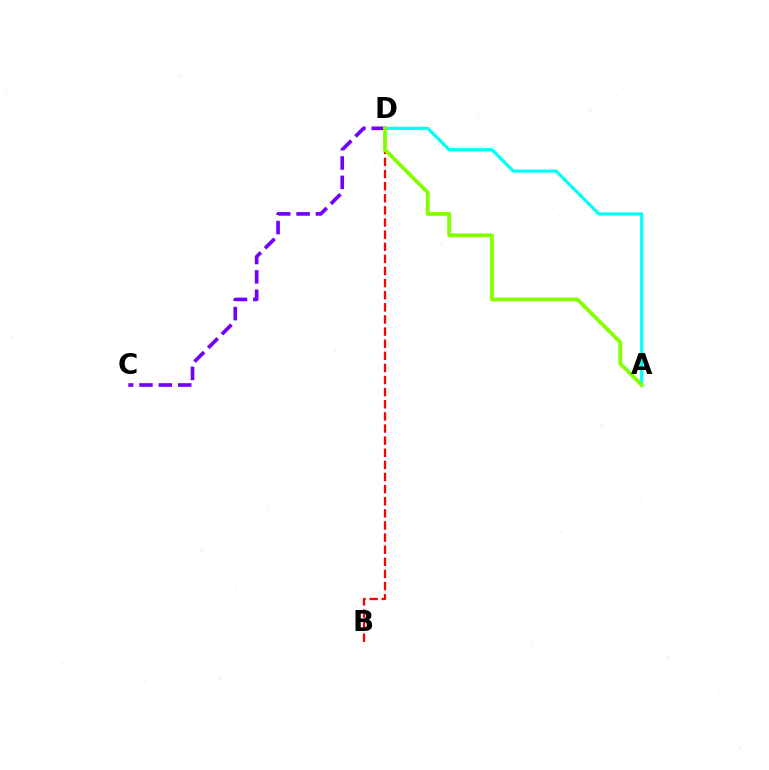{('B', 'D'): [{'color': '#ff0000', 'line_style': 'dashed', 'thickness': 1.65}], ('A', 'D'): [{'color': '#00fff6', 'line_style': 'solid', 'thickness': 2.29}, {'color': '#84ff00', 'line_style': 'solid', 'thickness': 2.74}], ('C', 'D'): [{'color': '#7200ff', 'line_style': 'dashed', 'thickness': 2.63}]}